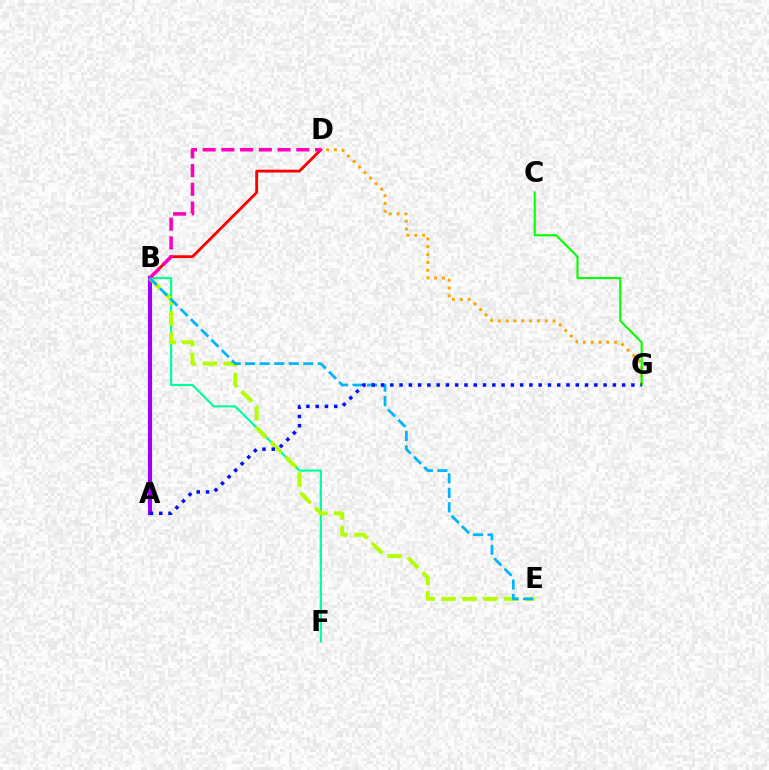{('B', 'F'): [{'color': '#00ff9d', 'line_style': 'solid', 'thickness': 1.57}], ('B', 'D'): [{'color': '#ff0000', 'line_style': 'solid', 'thickness': 2.04}, {'color': '#ff00bd', 'line_style': 'dashed', 'thickness': 2.55}], ('A', 'B'): [{'color': '#9b00ff', 'line_style': 'solid', 'thickness': 2.97}], ('D', 'G'): [{'color': '#ffa500', 'line_style': 'dotted', 'thickness': 2.13}], ('B', 'E'): [{'color': '#b3ff00', 'line_style': 'dashed', 'thickness': 2.85}, {'color': '#00b5ff', 'line_style': 'dashed', 'thickness': 1.97}], ('C', 'G'): [{'color': '#08ff00', 'line_style': 'solid', 'thickness': 1.53}], ('A', 'G'): [{'color': '#0010ff', 'line_style': 'dotted', 'thickness': 2.52}]}